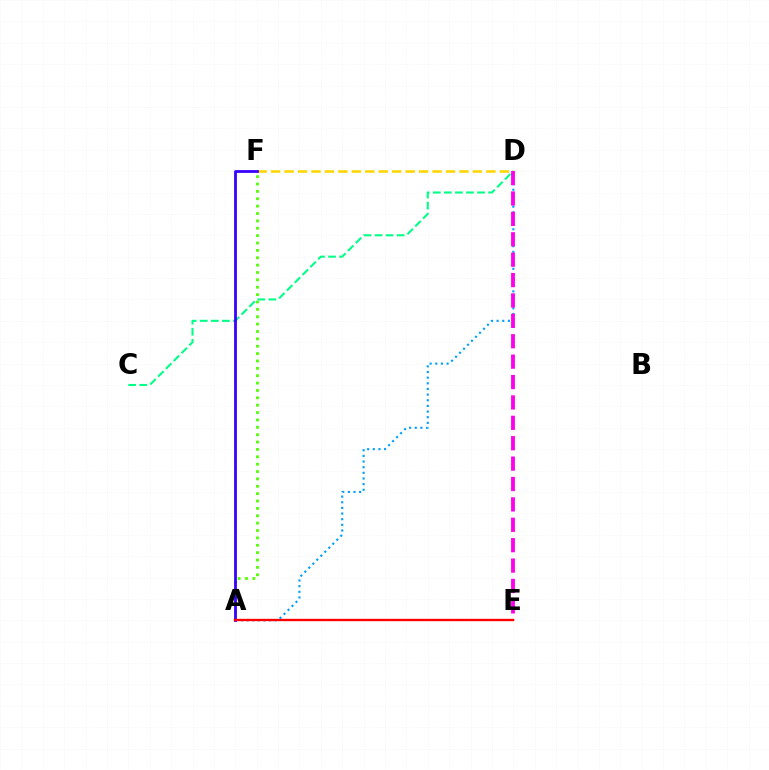{('D', 'F'): [{'color': '#ffd500', 'line_style': 'dashed', 'thickness': 1.83}], ('A', 'D'): [{'color': '#009eff', 'line_style': 'dotted', 'thickness': 1.53}], ('A', 'F'): [{'color': '#4fff00', 'line_style': 'dotted', 'thickness': 2.0}, {'color': '#3700ff', 'line_style': 'solid', 'thickness': 2.0}], ('C', 'D'): [{'color': '#00ff86', 'line_style': 'dashed', 'thickness': 1.5}], ('D', 'E'): [{'color': '#ff00ed', 'line_style': 'dashed', 'thickness': 2.77}], ('A', 'E'): [{'color': '#ff0000', 'line_style': 'solid', 'thickness': 1.7}]}